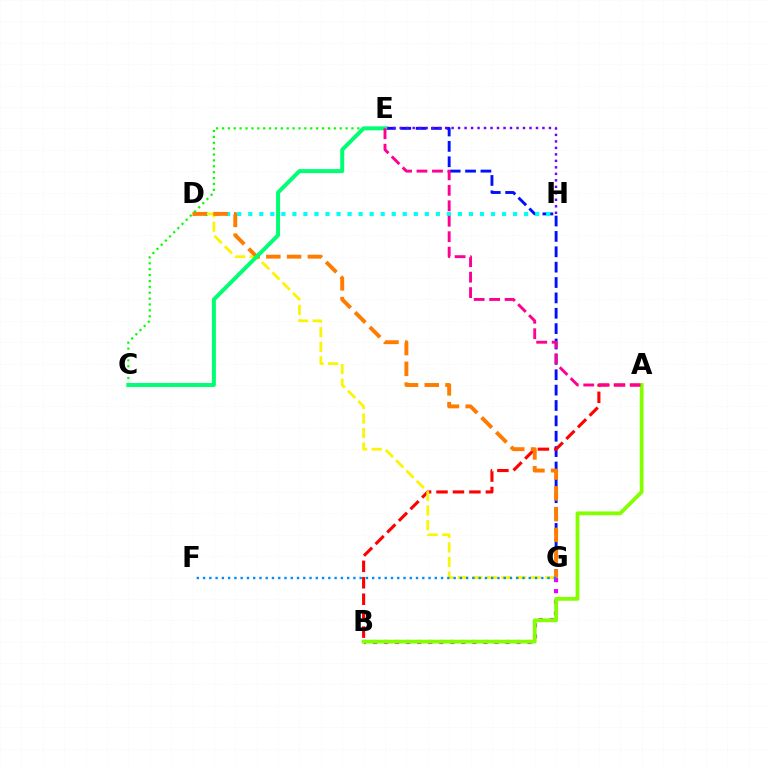{('B', 'G'): [{'color': '#ee00ff', 'line_style': 'dotted', 'thickness': 3.0}], ('E', 'G'): [{'color': '#0010ff', 'line_style': 'dashed', 'thickness': 2.09}], ('D', 'H'): [{'color': '#00fff6', 'line_style': 'dotted', 'thickness': 3.0}], ('A', 'B'): [{'color': '#ff0000', 'line_style': 'dashed', 'thickness': 2.24}, {'color': '#84ff00', 'line_style': 'solid', 'thickness': 2.74}], ('D', 'G'): [{'color': '#fcf500', 'line_style': 'dashed', 'thickness': 1.98}, {'color': '#ff7c00', 'line_style': 'dashed', 'thickness': 2.82}], ('C', 'E'): [{'color': '#08ff00', 'line_style': 'dotted', 'thickness': 1.6}, {'color': '#00ff74', 'line_style': 'solid', 'thickness': 2.87}], ('E', 'H'): [{'color': '#7200ff', 'line_style': 'dotted', 'thickness': 1.76}], ('F', 'G'): [{'color': '#008cff', 'line_style': 'dotted', 'thickness': 1.7}], ('A', 'E'): [{'color': '#ff0094', 'line_style': 'dashed', 'thickness': 2.1}]}